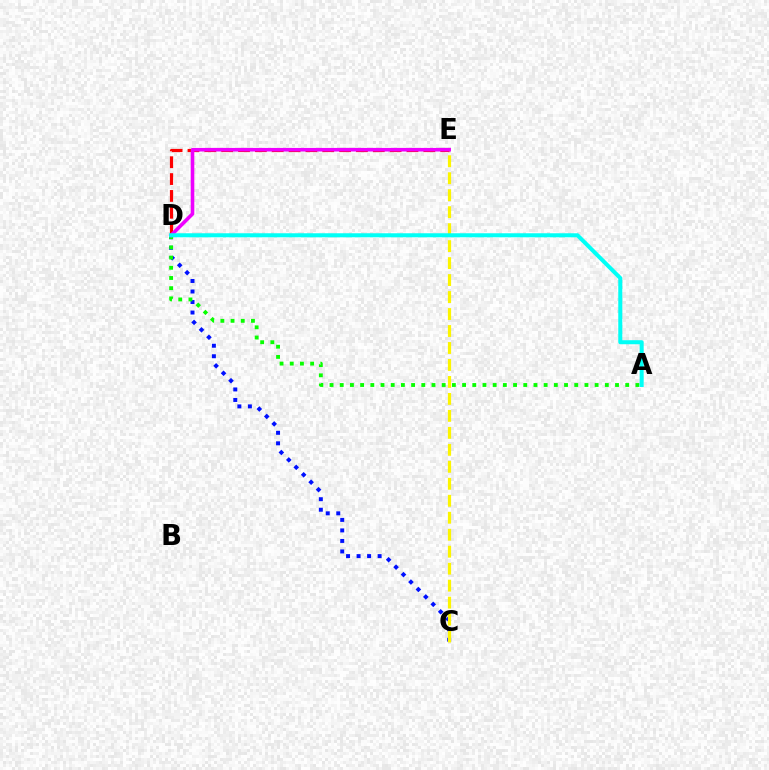{('C', 'D'): [{'color': '#0010ff', 'line_style': 'dotted', 'thickness': 2.86}], ('A', 'D'): [{'color': '#08ff00', 'line_style': 'dotted', 'thickness': 2.77}, {'color': '#00fff6', 'line_style': 'solid', 'thickness': 2.9}], ('D', 'E'): [{'color': '#ff0000', 'line_style': 'dashed', 'thickness': 2.29}, {'color': '#ee00ff', 'line_style': 'solid', 'thickness': 2.59}], ('C', 'E'): [{'color': '#fcf500', 'line_style': 'dashed', 'thickness': 2.31}]}